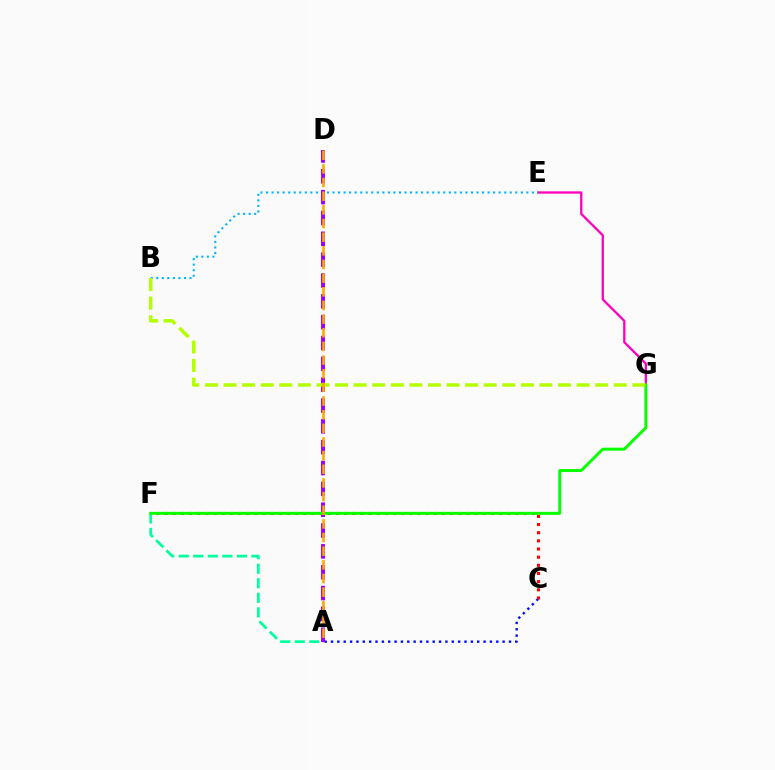{('A', 'C'): [{'color': '#0010ff', 'line_style': 'dotted', 'thickness': 1.73}], ('C', 'F'): [{'color': '#ff0000', 'line_style': 'dotted', 'thickness': 2.22}], ('E', 'G'): [{'color': '#ff00bd', 'line_style': 'solid', 'thickness': 1.65}], ('A', 'F'): [{'color': '#00ff9d', 'line_style': 'dashed', 'thickness': 1.98}], ('B', 'E'): [{'color': '#00b5ff', 'line_style': 'dotted', 'thickness': 1.5}], ('A', 'D'): [{'color': '#9b00ff', 'line_style': 'dashed', 'thickness': 2.83}, {'color': '#ffa500', 'line_style': 'dashed', 'thickness': 1.85}], ('F', 'G'): [{'color': '#08ff00', 'line_style': 'solid', 'thickness': 2.13}], ('B', 'G'): [{'color': '#b3ff00', 'line_style': 'dashed', 'thickness': 2.52}]}